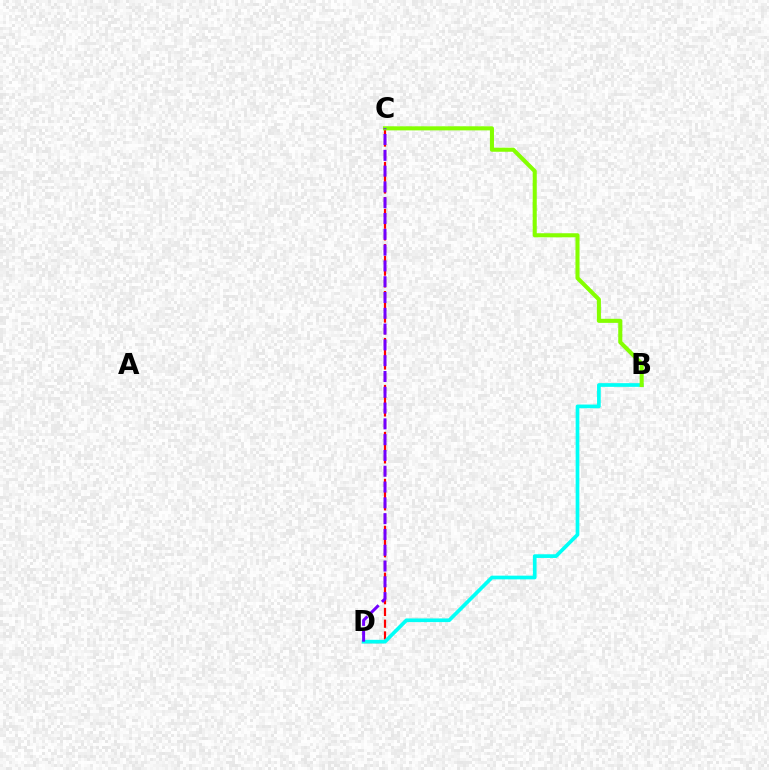{('C', 'D'): [{'color': '#ff0000', 'line_style': 'dashed', 'thickness': 1.59}, {'color': '#7200ff', 'line_style': 'dashed', 'thickness': 2.15}], ('B', 'D'): [{'color': '#00fff6', 'line_style': 'solid', 'thickness': 2.65}], ('B', 'C'): [{'color': '#84ff00', 'line_style': 'solid', 'thickness': 2.93}]}